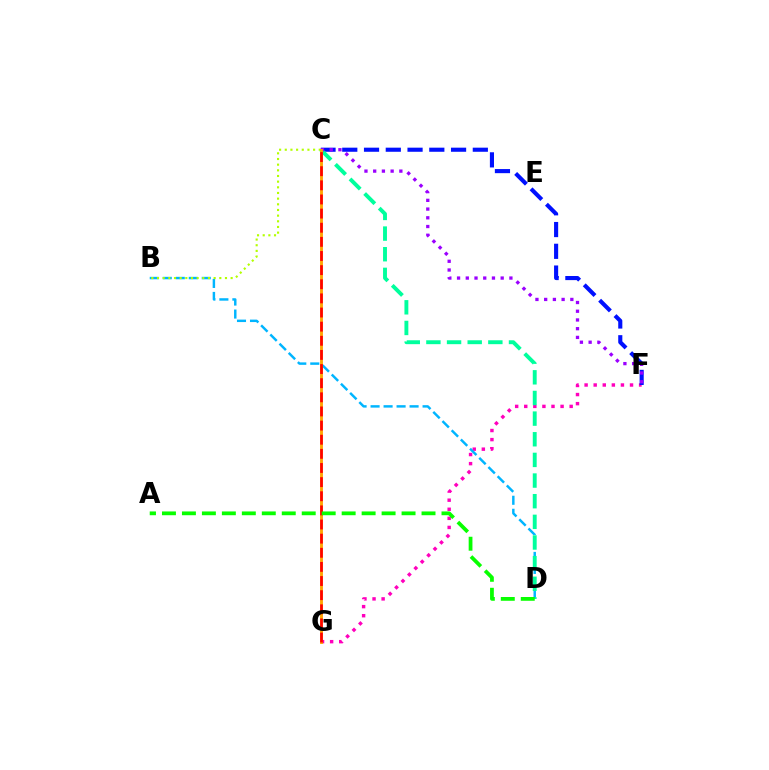{('F', 'G'): [{'color': '#ff00bd', 'line_style': 'dotted', 'thickness': 2.47}], ('B', 'D'): [{'color': '#00b5ff', 'line_style': 'dashed', 'thickness': 1.77}], ('B', 'C'): [{'color': '#b3ff00', 'line_style': 'dotted', 'thickness': 1.54}], ('C', 'F'): [{'color': '#0010ff', 'line_style': 'dashed', 'thickness': 2.96}, {'color': '#9b00ff', 'line_style': 'dotted', 'thickness': 2.37}], ('C', 'D'): [{'color': '#00ff9d', 'line_style': 'dashed', 'thickness': 2.8}], ('C', 'G'): [{'color': '#ffa500', 'line_style': 'solid', 'thickness': 2.07}, {'color': '#ff0000', 'line_style': 'dashed', 'thickness': 1.92}], ('A', 'D'): [{'color': '#08ff00', 'line_style': 'dashed', 'thickness': 2.71}]}